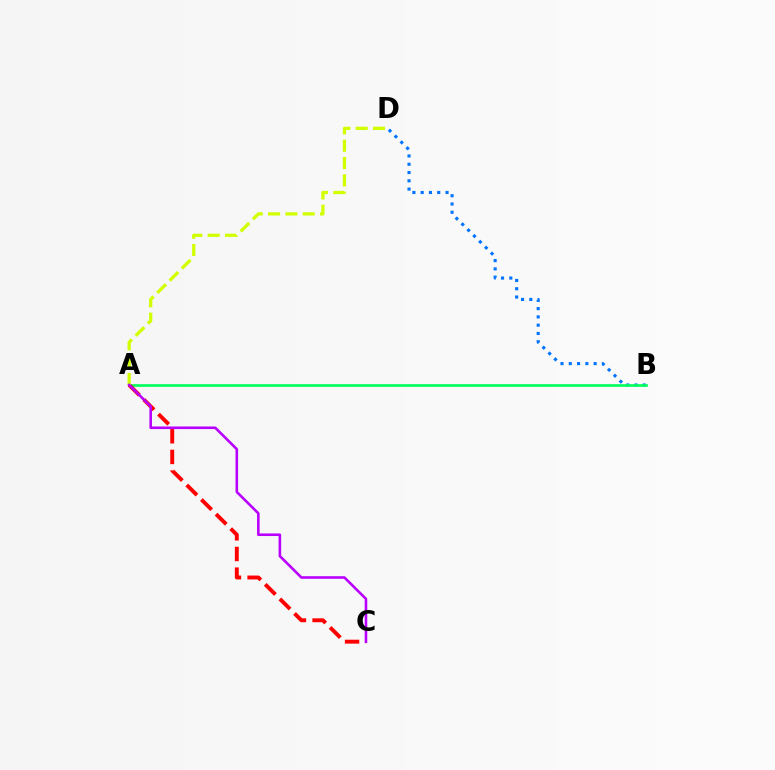{('B', 'D'): [{'color': '#0074ff', 'line_style': 'dotted', 'thickness': 2.25}], ('A', 'B'): [{'color': '#00ff5c', 'line_style': 'solid', 'thickness': 1.92}], ('A', 'C'): [{'color': '#ff0000', 'line_style': 'dashed', 'thickness': 2.81}, {'color': '#b900ff', 'line_style': 'solid', 'thickness': 1.87}], ('A', 'D'): [{'color': '#d1ff00', 'line_style': 'dashed', 'thickness': 2.35}]}